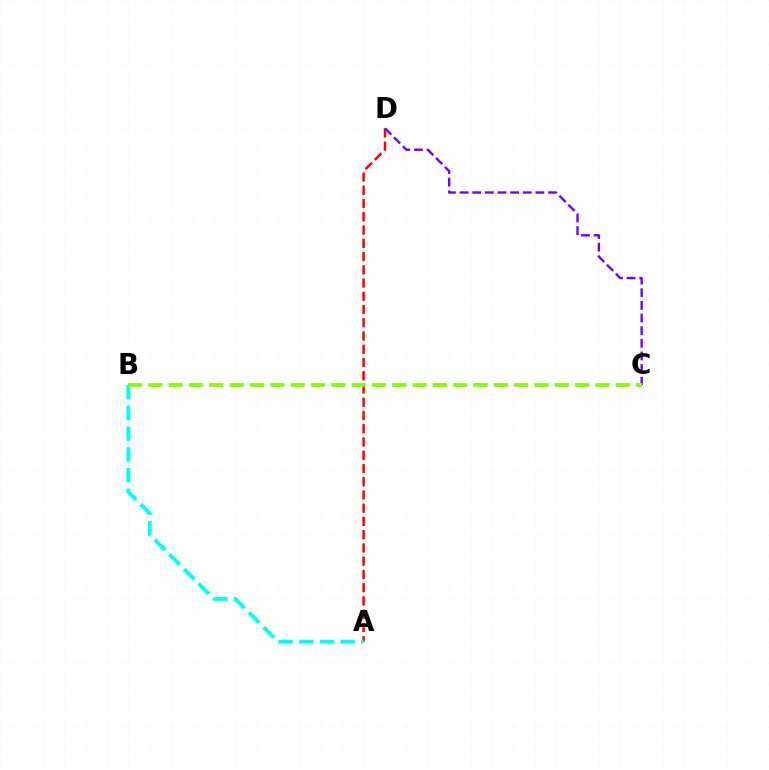{('A', 'D'): [{'color': '#ff0000', 'line_style': 'dashed', 'thickness': 1.8}], ('C', 'D'): [{'color': '#7200ff', 'line_style': 'dashed', 'thickness': 1.72}], ('A', 'B'): [{'color': '#00fff6', 'line_style': 'dashed', 'thickness': 2.81}], ('B', 'C'): [{'color': '#84ff00', 'line_style': 'dashed', 'thickness': 2.76}]}